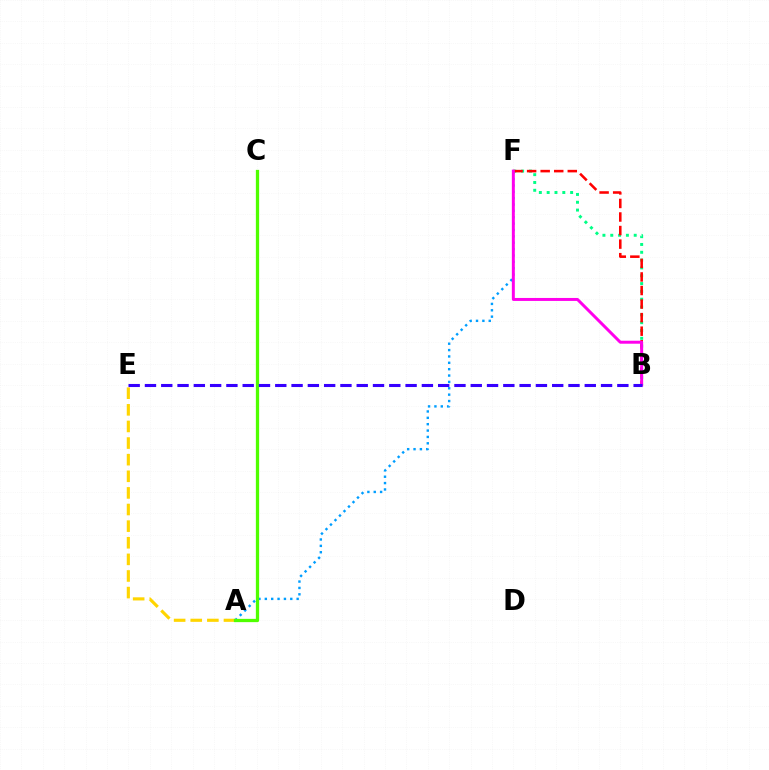{('A', 'F'): [{'color': '#009eff', 'line_style': 'dotted', 'thickness': 1.73}], ('B', 'F'): [{'color': '#00ff86', 'line_style': 'dotted', 'thickness': 2.12}, {'color': '#ff0000', 'line_style': 'dashed', 'thickness': 1.84}, {'color': '#ff00ed', 'line_style': 'solid', 'thickness': 2.14}], ('A', 'E'): [{'color': '#ffd500', 'line_style': 'dashed', 'thickness': 2.26}], ('A', 'C'): [{'color': '#4fff00', 'line_style': 'solid', 'thickness': 2.36}], ('B', 'E'): [{'color': '#3700ff', 'line_style': 'dashed', 'thickness': 2.21}]}